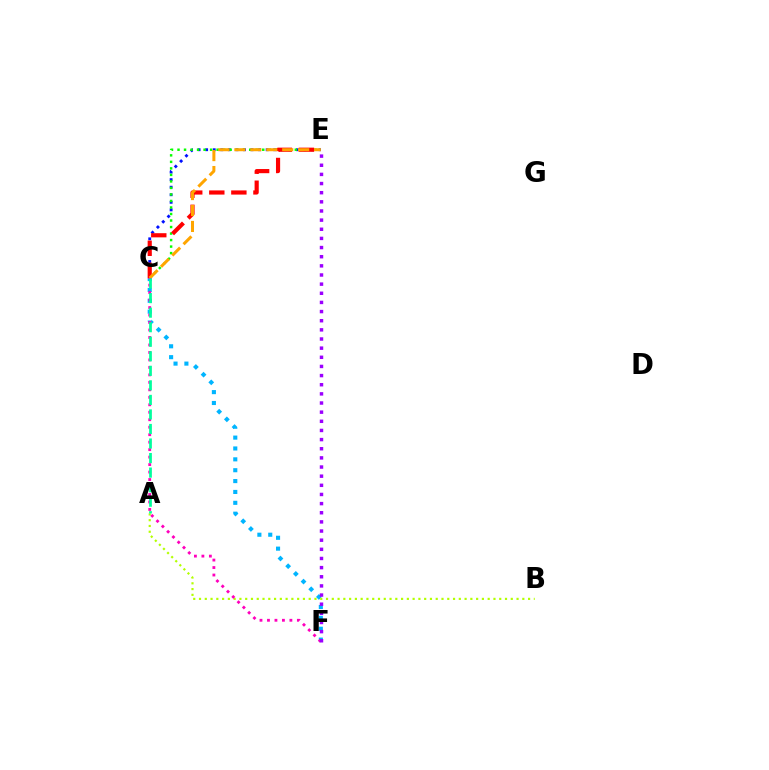{('C', 'F'): [{'color': '#00b5ff', 'line_style': 'dotted', 'thickness': 2.95}, {'color': '#ff00bd', 'line_style': 'dotted', 'thickness': 2.03}], ('C', 'E'): [{'color': '#0010ff', 'line_style': 'dotted', 'thickness': 2.05}, {'color': '#08ff00', 'line_style': 'dotted', 'thickness': 1.77}, {'color': '#ff0000', 'line_style': 'dashed', 'thickness': 3.0}, {'color': '#ffa500', 'line_style': 'dashed', 'thickness': 2.17}], ('A', 'B'): [{'color': '#b3ff00', 'line_style': 'dotted', 'thickness': 1.57}], ('E', 'F'): [{'color': '#9b00ff', 'line_style': 'dotted', 'thickness': 2.48}], ('A', 'C'): [{'color': '#00ff9d', 'line_style': 'dashed', 'thickness': 1.98}]}